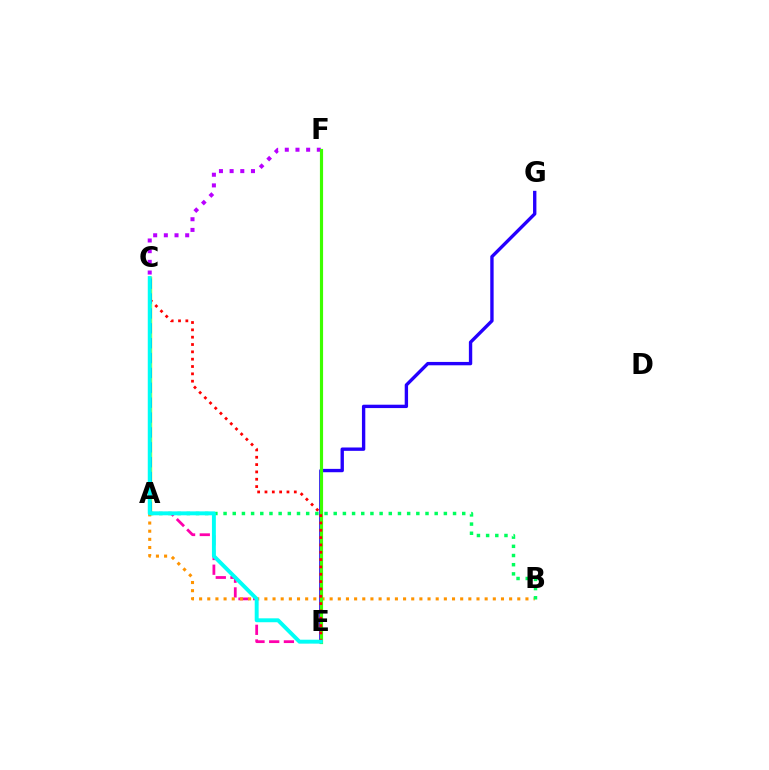{('C', 'F'): [{'color': '#b900ff', 'line_style': 'dotted', 'thickness': 2.9}], ('E', 'G'): [{'color': '#2500ff', 'line_style': 'solid', 'thickness': 2.42}], ('A', 'C'): [{'color': '#d1ff00', 'line_style': 'solid', 'thickness': 2.49}, {'color': '#0074ff', 'line_style': 'dashed', 'thickness': 2.02}], ('A', 'E'): [{'color': '#ff00ac', 'line_style': 'dashed', 'thickness': 2.0}], ('A', 'B'): [{'color': '#ff9400', 'line_style': 'dotted', 'thickness': 2.22}, {'color': '#00ff5c', 'line_style': 'dotted', 'thickness': 2.49}], ('E', 'F'): [{'color': '#3dff00', 'line_style': 'solid', 'thickness': 2.28}], ('C', 'E'): [{'color': '#ff0000', 'line_style': 'dotted', 'thickness': 1.99}, {'color': '#00fff6', 'line_style': 'solid', 'thickness': 2.81}]}